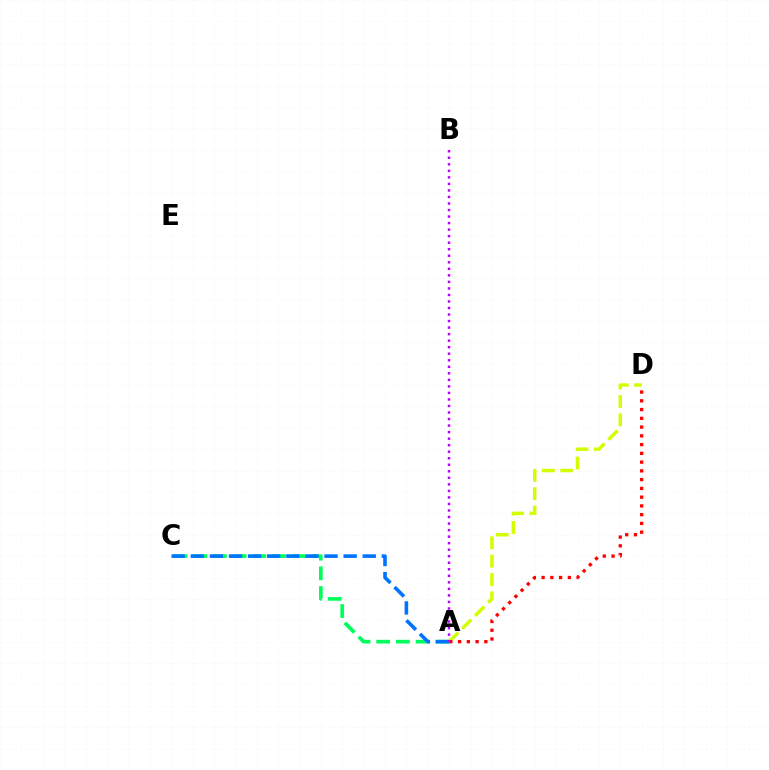{('A', 'C'): [{'color': '#00ff5c', 'line_style': 'dashed', 'thickness': 2.68}, {'color': '#0074ff', 'line_style': 'dashed', 'thickness': 2.6}], ('A', 'D'): [{'color': '#d1ff00', 'line_style': 'dashed', 'thickness': 2.5}, {'color': '#ff0000', 'line_style': 'dotted', 'thickness': 2.38}], ('A', 'B'): [{'color': '#b900ff', 'line_style': 'dotted', 'thickness': 1.77}]}